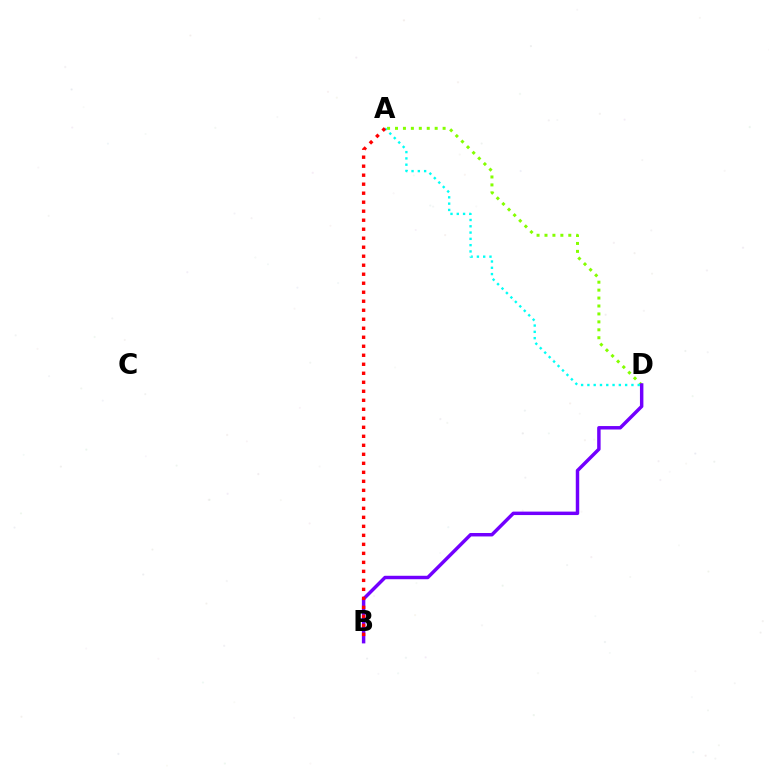{('A', 'D'): [{'color': '#84ff00', 'line_style': 'dotted', 'thickness': 2.16}, {'color': '#00fff6', 'line_style': 'dotted', 'thickness': 1.71}], ('B', 'D'): [{'color': '#7200ff', 'line_style': 'solid', 'thickness': 2.49}], ('A', 'B'): [{'color': '#ff0000', 'line_style': 'dotted', 'thickness': 2.45}]}